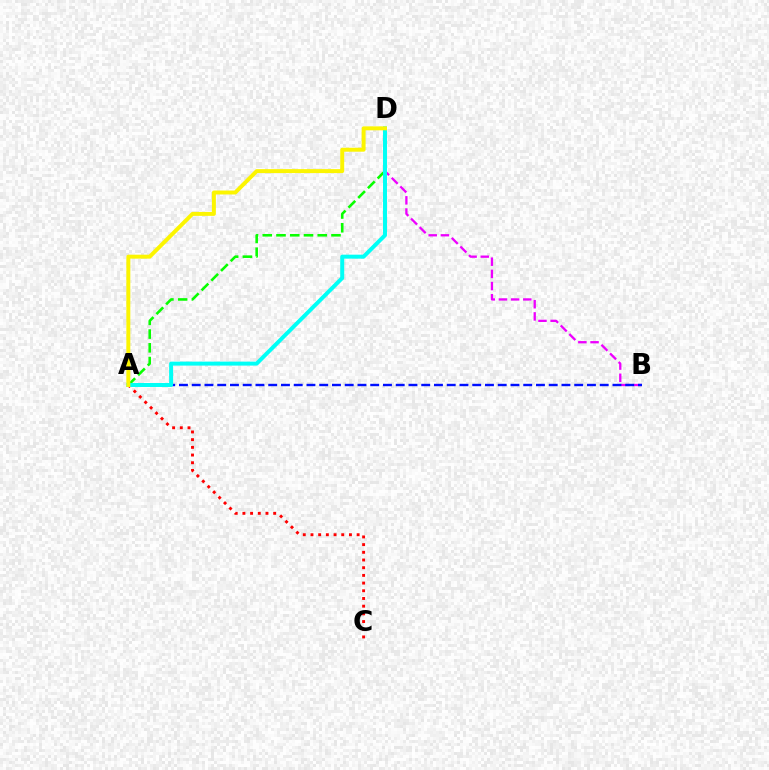{('B', 'D'): [{'color': '#ee00ff', 'line_style': 'dashed', 'thickness': 1.66}], ('A', 'C'): [{'color': '#ff0000', 'line_style': 'dotted', 'thickness': 2.09}], ('A', 'D'): [{'color': '#08ff00', 'line_style': 'dashed', 'thickness': 1.87}, {'color': '#00fff6', 'line_style': 'solid', 'thickness': 2.86}, {'color': '#fcf500', 'line_style': 'solid', 'thickness': 2.85}], ('A', 'B'): [{'color': '#0010ff', 'line_style': 'dashed', 'thickness': 1.73}]}